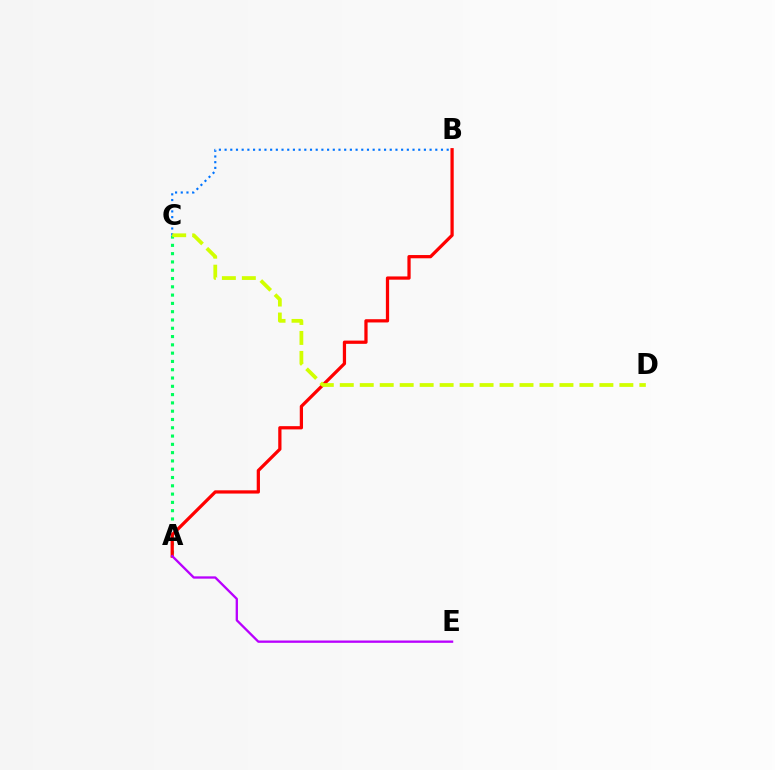{('A', 'C'): [{'color': '#00ff5c', 'line_style': 'dotted', 'thickness': 2.25}], ('B', 'C'): [{'color': '#0074ff', 'line_style': 'dotted', 'thickness': 1.55}], ('A', 'B'): [{'color': '#ff0000', 'line_style': 'solid', 'thickness': 2.34}], ('C', 'D'): [{'color': '#d1ff00', 'line_style': 'dashed', 'thickness': 2.71}], ('A', 'E'): [{'color': '#b900ff', 'line_style': 'solid', 'thickness': 1.66}]}